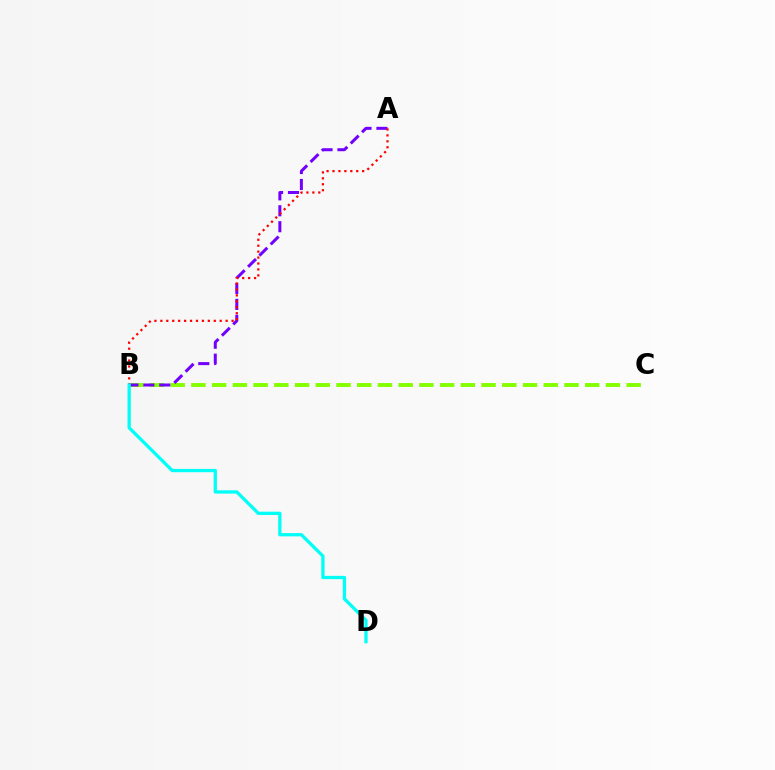{('B', 'C'): [{'color': '#84ff00', 'line_style': 'dashed', 'thickness': 2.82}], ('A', 'B'): [{'color': '#7200ff', 'line_style': 'dashed', 'thickness': 2.16}, {'color': '#ff0000', 'line_style': 'dotted', 'thickness': 1.61}], ('B', 'D'): [{'color': '#00fff6', 'line_style': 'solid', 'thickness': 2.37}]}